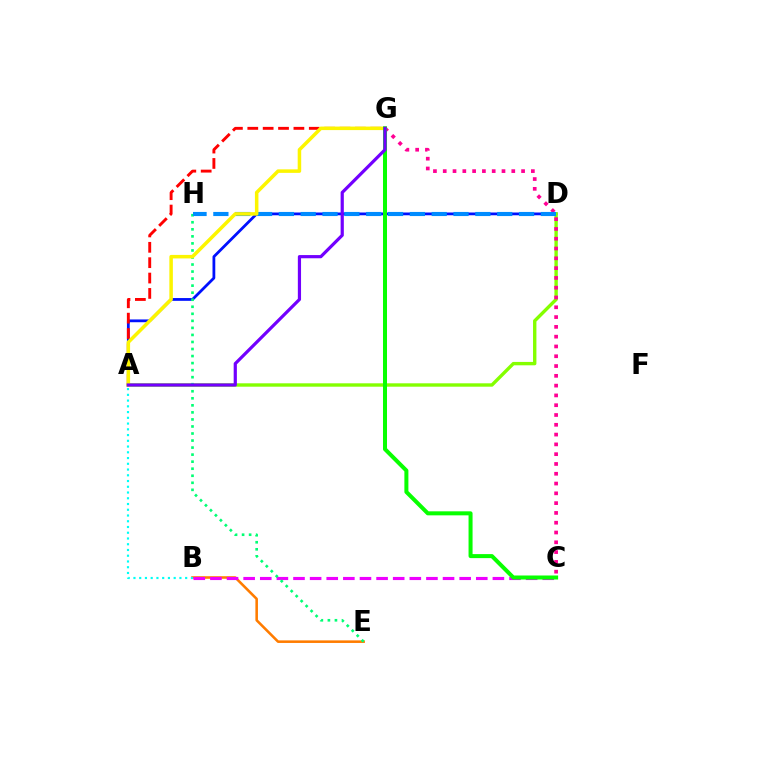{('A', 'D'): [{'color': '#0010ff', 'line_style': 'solid', 'thickness': 2.0}, {'color': '#84ff00', 'line_style': 'solid', 'thickness': 2.43}], ('B', 'E'): [{'color': '#ff7c00', 'line_style': 'solid', 'thickness': 1.85}], ('B', 'C'): [{'color': '#ee00ff', 'line_style': 'dashed', 'thickness': 2.26}], ('E', 'H'): [{'color': '#00ff74', 'line_style': 'dotted', 'thickness': 1.91}], ('A', 'G'): [{'color': '#ff0000', 'line_style': 'dashed', 'thickness': 2.09}, {'color': '#fcf500', 'line_style': 'solid', 'thickness': 2.53}, {'color': '#7200ff', 'line_style': 'solid', 'thickness': 2.3}], ('C', 'G'): [{'color': '#ff0094', 'line_style': 'dotted', 'thickness': 2.66}, {'color': '#08ff00', 'line_style': 'solid', 'thickness': 2.89}], ('D', 'H'): [{'color': '#008cff', 'line_style': 'dashed', 'thickness': 2.97}], ('A', 'B'): [{'color': '#00fff6', 'line_style': 'dotted', 'thickness': 1.56}]}